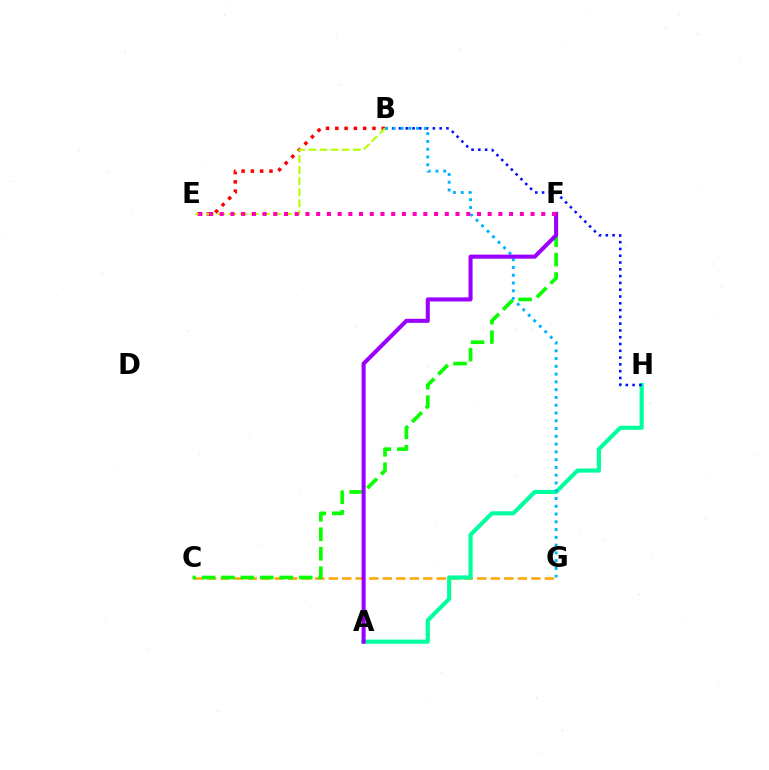{('C', 'G'): [{'color': '#ffa500', 'line_style': 'dashed', 'thickness': 1.83}], ('A', 'H'): [{'color': '#00ff9d', 'line_style': 'solid', 'thickness': 2.97}], ('B', 'H'): [{'color': '#0010ff', 'line_style': 'dotted', 'thickness': 1.84}], ('B', 'G'): [{'color': '#00b5ff', 'line_style': 'dotted', 'thickness': 2.11}], ('B', 'E'): [{'color': '#ff0000', 'line_style': 'dotted', 'thickness': 2.52}, {'color': '#b3ff00', 'line_style': 'dashed', 'thickness': 1.51}], ('C', 'F'): [{'color': '#08ff00', 'line_style': 'dashed', 'thickness': 2.64}], ('A', 'F'): [{'color': '#9b00ff', 'line_style': 'solid', 'thickness': 2.92}], ('E', 'F'): [{'color': '#ff00bd', 'line_style': 'dotted', 'thickness': 2.91}]}